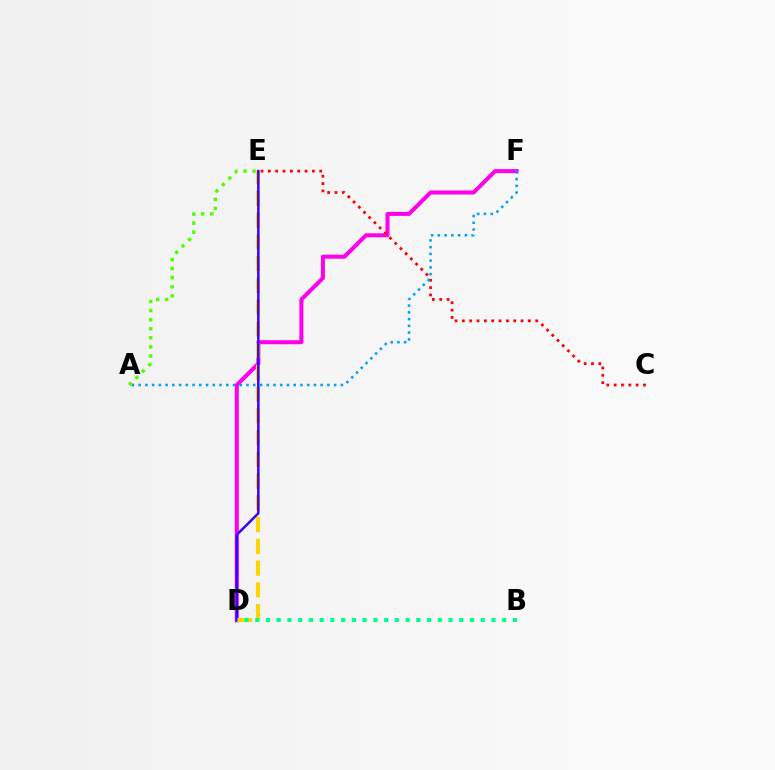{('D', 'F'): [{'color': '#ff00ed', 'line_style': 'solid', 'thickness': 2.9}], ('D', 'E'): [{'color': '#ffd500', 'line_style': 'dashed', 'thickness': 2.96}, {'color': '#3700ff', 'line_style': 'solid', 'thickness': 1.79}], ('C', 'E'): [{'color': '#ff0000', 'line_style': 'dotted', 'thickness': 1.99}], ('A', 'F'): [{'color': '#009eff', 'line_style': 'dotted', 'thickness': 1.83}], ('A', 'E'): [{'color': '#4fff00', 'line_style': 'dotted', 'thickness': 2.46}], ('B', 'D'): [{'color': '#00ff86', 'line_style': 'dotted', 'thickness': 2.92}]}